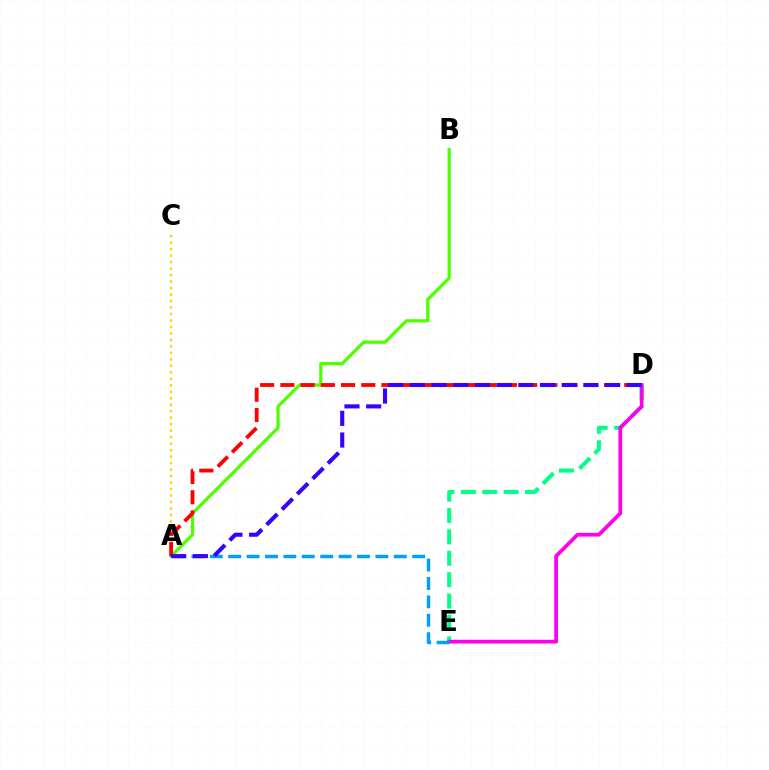{('D', 'E'): [{'color': '#00ff86', 'line_style': 'dashed', 'thickness': 2.9}, {'color': '#ff00ed', 'line_style': 'solid', 'thickness': 2.7}], ('A', 'E'): [{'color': '#009eff', 'line_style': 'dashed', 'thickness': 2.5}], ('A', 'B'): [{'color': '#4fff00', 'line_style': 'solid', 'thickness': 2.33}], ('A', 'C'): [{'color': '#ffd500', 'line_style': 'dotted', 'thickness': 1.76}], ('A', 'D'): [{'color': '#ff0000', 'line_style': 'dashed', 'thickness': 2.75}, {'color': '#3700ff', 'line_style': 'dashed', 'thickness': 2.95}]}